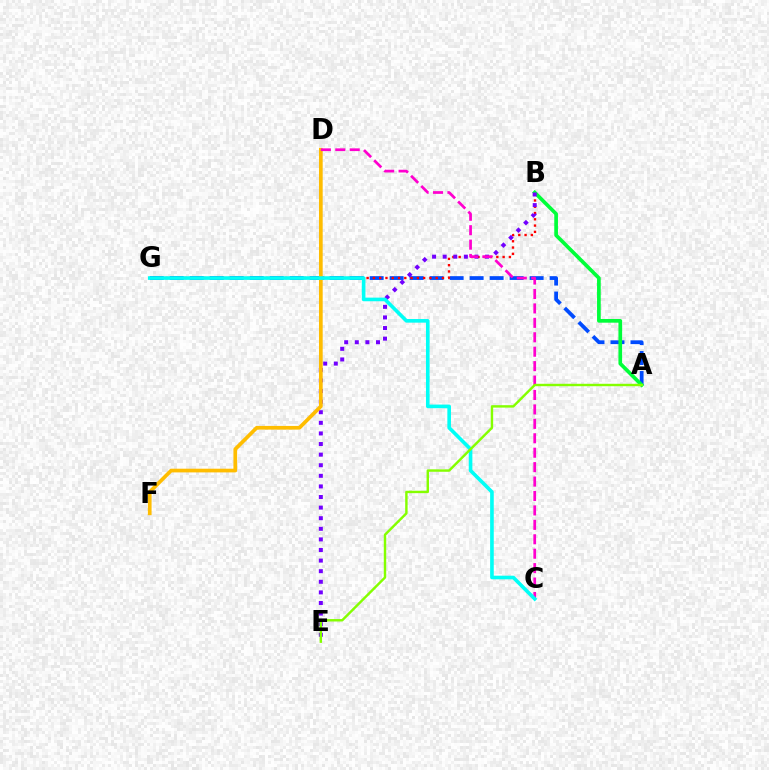{('A', 'G'): [{'color': '#004bff', 'line_style': 'dashed', 'thickness': 2.72}], ('B', 'G'): [{'color': '#ff0000', 'line_style': 'dotted', 'thickness': 1.71}], ('A', 'B'): [{'color': '#00ff39', 'line_style': 'solid', 'thickness': 2.66}], ('B', 'E'): [{'color': '#7200ff', 'line_style': 'dotted', 'thickness': 2.88}], ('D', 'F'): [{'color': '#ffbd00', 'line_style': 'solid', 'thickness': 2.66}], ('C', 'D'): [{'color': '#ff00cf', 'line_style': 'dashed', 'thickness': 1.96}], ('C', 'G'): [{'color': '#00fff6', 'line_style': 'solid', 'thickness': 2.61}], ('A', 'E'): [{'color': '#84ff00', 'line_style': 'solid', 'thickness': 1.75}]}